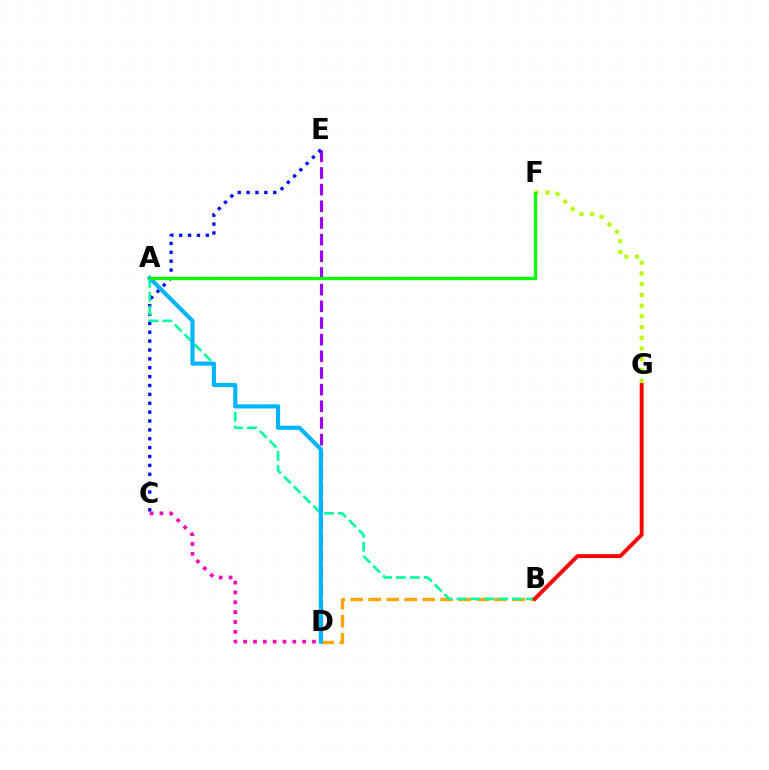{('D', 'E'): [{'color': '#9b00ff', 'line_style': 'dashed', 'thickness': 2.26}], ('B', 'D'): [{'color': '#ffa500', 'line_style': 'dashed', 'thickness': 2.44}], ('C', 'D'): [{'color': '#ff00bd', 'line_style': 'dotted', 'thickness': 2.67}], ('F', 'G'): [{'color': '#b3ff00', 'line_style': 'dotted', 'thickness': 2.91}], ('C', 'E'): [{'color': '#0010ff', 'line_style': 'dotted', 'thickness': 2.41}], ('A', 'B'): [{'color': '#00ff9d', 'line_style': 'dashed', 'thickness': 1.89}], ('A', 'D'): [{'color': '#00b5ff', 'line_style': 'solid', 'thickness': 2.97}], ('B', 'G'): [{'color': '#ff0000', 'line_style': 'solid', 'thickness': 2.79}], ('A', 'F'): [{'color': '#08ff00', 'line_style': 'solid', 'thickness': 2.34}]}